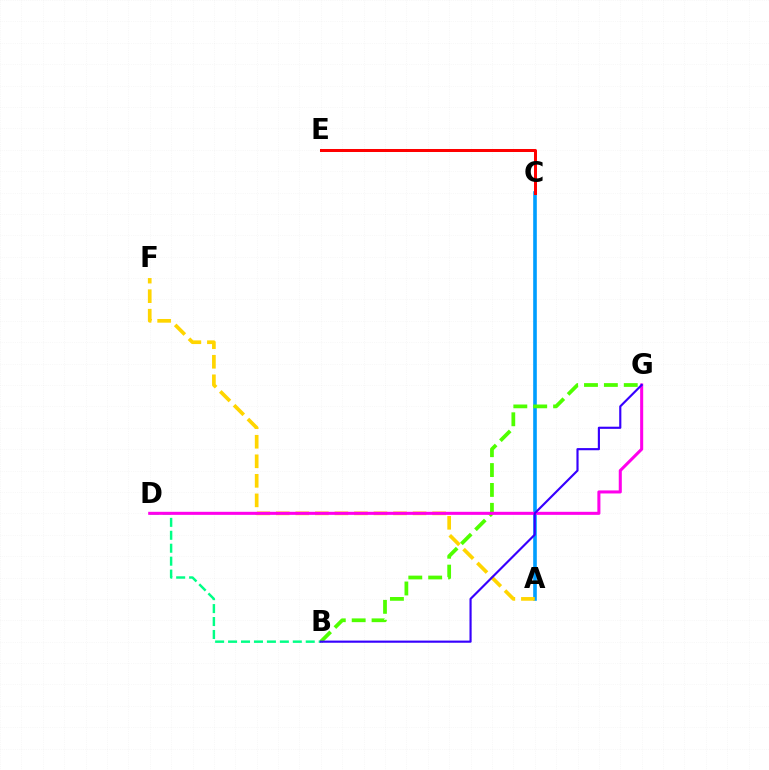{('A', 'C'): [{'color': '#009eff', 'line_style': 'solid', 'thickness': 2.6}], ('B', 'D'): [{'color': '#00ff86', 'line_style': 'dashed', 'thickness': 1.76}], ('A', 'F'): [{'color': '#ffd500', 'line_style': 'dashed', 'thickness': 2.65}], ('C', 'E'): [{'color': '#ff0000', 'line_style': 'solid', 'thickness': 2.16}], ('B', 'G'): [{'color': '#4fff00', 'line_style': 'dashed', 'thickness': 2.7}, {'color': '#3700ff', 'line_style': 'solid', 'thickness': 1.55}], ('D', 'G'): [{'color': '#ff00ed', 'line_style': 'solid', 'thickness': 2.2}]}